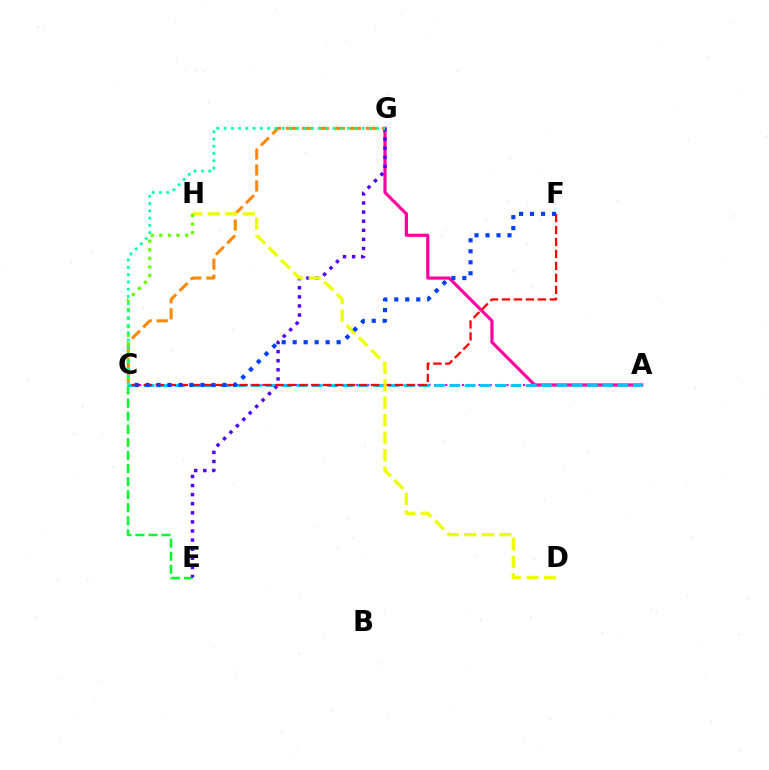{('A', 'C'): [{'color': '#d600ff', 'line_style': 'dotted', 'thickness': 1.51}, {'color': '#00c7ff', 'line_style': 'dashed', 'thickness': 2.08}], ('C', 'E'): [{'color': '#00ff27', 'line_style': 'dashed', 'thickness': 1.78}], ('A', 'G'): [{'color': '#ff00a0', 'line_style': 'solid', 'thickness': 2.3}], ('E', 'G'): [{'color': '#4f00ff', 'line_style': 'dotted', 'thickness': 2.47}], ('C', 'G'): [{'color': '#ff8800', 'line_style': 'dashed', 'thickness': 2.17}, {'color': '#00ffaf', 'line_style': 'dotted', 'thickness': 1.97}], ('C', 'F'): [{'color': '#ff0000', 'line_style': 'dashed', 'thickness': 1.62}, {'color': '#003fff', 'line_style': 'dotted', 'thickness': 2.99}], ('D', 'H'): [{'color': '#eeff00', 'line_style': 'dashed', 'thickness': 2.38}], ('C', 'H'): [{'color': '#66ff00', 'line_style': 'dotted', 'thickness': 2.33}]}